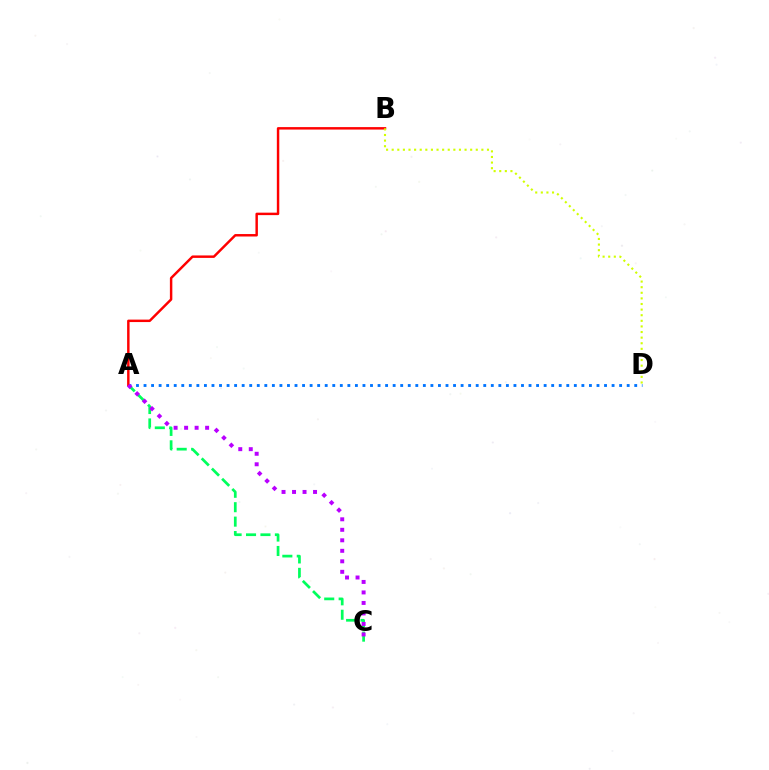{('A', 'D'): [{'color': '#0074ff', 'line_style': 'dotted', 'thickness': 2.05}], ('A', 'C'): [{'color': '#00ff5c', 'line_style': 'dashed', 'thickness': 1.96}, {'color': '#b900ff', 'line_style': 'dotted', 'thickness': 2.85}], ('A', 'B'): [{'color': '#ff0000', 'line_style': 'solid', 'thickness': 1.77}], ('B', 'D'): [{'color': '#d1ff00', 'line_style': 'dotted', 'thickness': 1.52}]}